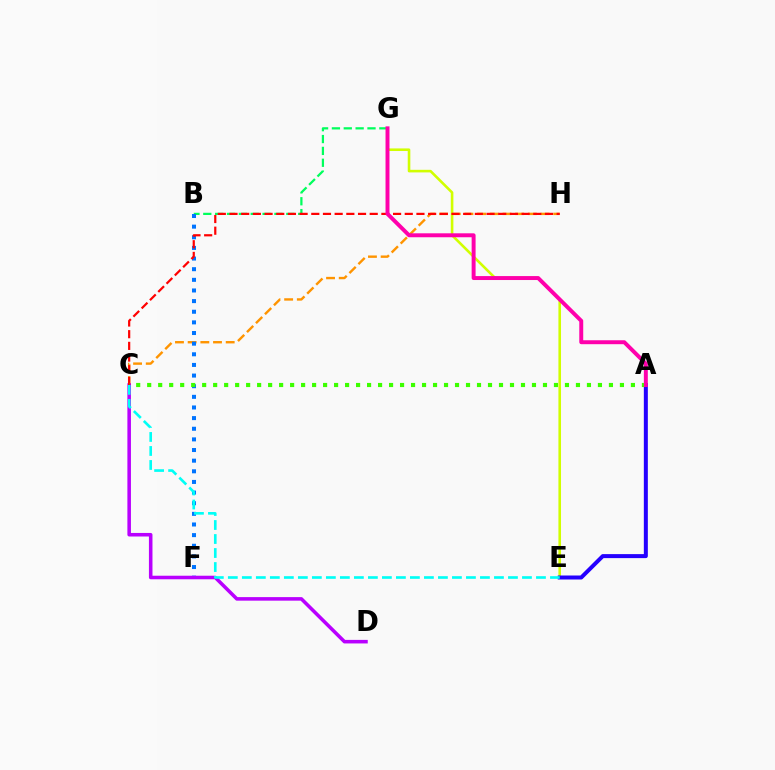{('B', 'G'): [{'color': '#00ff5c', 'line_style': 'dashed', 'thickness': 1.61}], ('E', 'G'): [{'color': '#d1ff00', 'line_style': 'solid', 'thickness': 1.87}], ('A', 'E'): [{'color': '#2500ff', 'line_style': 'solid', 'thickness': 2.88}], ('C', 'H'): [{'color': '#ff9400', 'line_style': 'dashed', 'thickness': 1.72}, {'color': '#ff0000', 'line_style': 'dashed', 'thickness': 1.59}], ('B', 'F'): [{'color': '#0074ff', 'line_style': 'dotted', 'thickness': 2.89}], ('C', 'D'): [{'color': '#b900ff', 'line_style': 'solid', 'thickness': 2.56}], ('A', 'C'): [{'color': '#3dff00', 'line_style': 'dotted', 'thickness': 2.99}], ('A', 'G'): [{'color': '#ff00ac', 'line_style': 'solid', 'thickness': 2.84}], ('C', 'E'): [{'color': '#00fff6', 'line_style': 'dashed', 'thickness': 1.9}]}